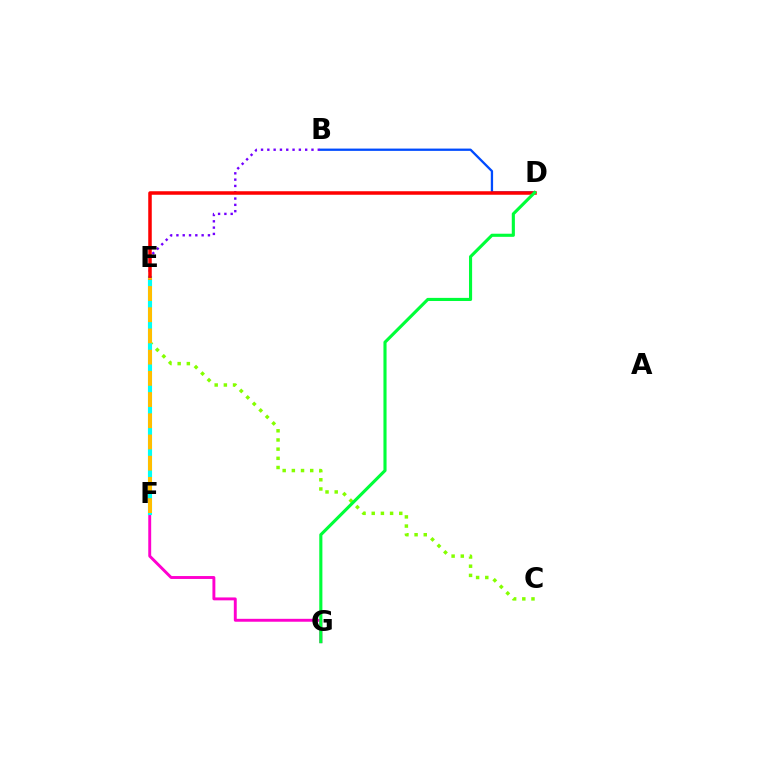{('F', 'G'): [{'color': '#ff00cf', 'line_style': 'solid', 'thickness': 2.1}], ('C', 'E'): [{'color': '#84ff00', 'line_style': 'dotted', 'thickness': 2.49}], ('B', 'E'): [{'color': '#7200ff', 'line_style': 'dotted', 'thickness': 1.71}], ('B', 'D'): [{'color': '#004bff', 'line_style': 'solid', 'thickness': 1.65}], ('E', 'F'): [{'color': '#00fff6', 'line_style': 'solid', 'thickness': 2.97}, {'color': '#ffbd00', 'line_style': 'dashed', 'thickness': 2.88}], ('D', 'E'): [{'color': '#ff0000', 'line_style': 'solid', 'thickness': 2.53}], ('D', 'G'): [{'color': '#00ff39', 'line_style': 'solid', 'thickness': 2.25}]}